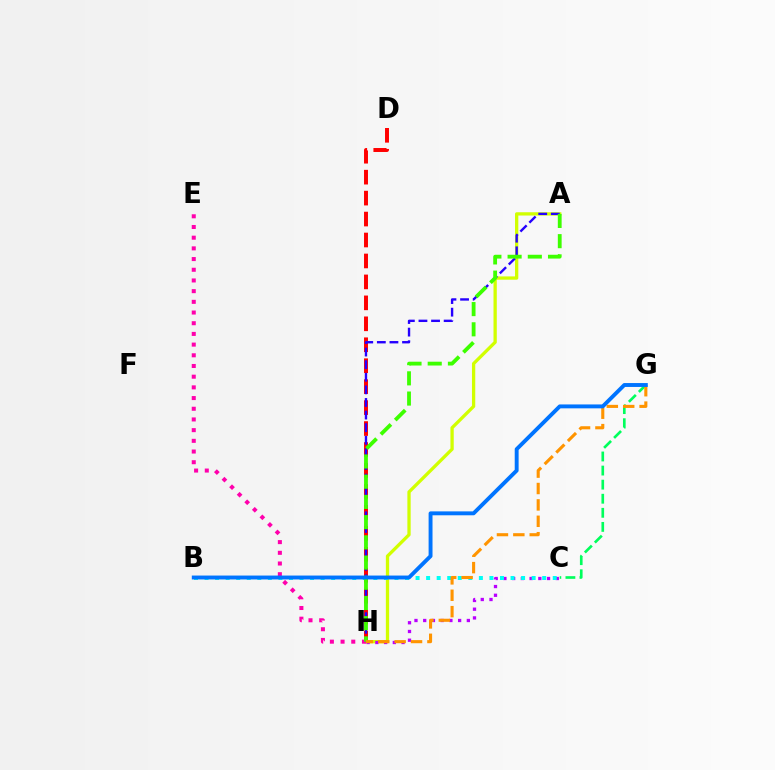{('C', 'G'): [{'color': '#00ff5c', 'line_style': 'dashed', 'thickness': 1.91}], ('A', 'H'): [{'color': '#d1ff00', 'line_style': 'solid', 'thickness': 2.37}, {'color': '#2500ff', 'line_style': 'dashed', 'thickness': 1.71}, {'color': '#3dff00', 'line_style': 'dashed', 'thickness': 2.75}], ('D', 'H'): [{'color': '#ff0000', 'line_style': 'dashed', 'thickness': 2.85}], ('C', 'H'): [{'color': '#b900ff', 'line_style': 'dotted', 'thickness': 2.37}], ('B', 'C'): [{'color': '#00fff6', 'line_style': 'dotted', 'thickness': 2.87}], ('E', 'H'): [{'color': '#ff00ac', 'line_style': 'dotted', 'thickness': 2.9}], ('G', 'H'): [{'color': '#ff9400', 'line_style': 'dashed', 'thickness': 2.23}], ('B', 'G'): [{'color': '#0074ff', 'line_style': 'solid', 'thickness': 2.81}]}